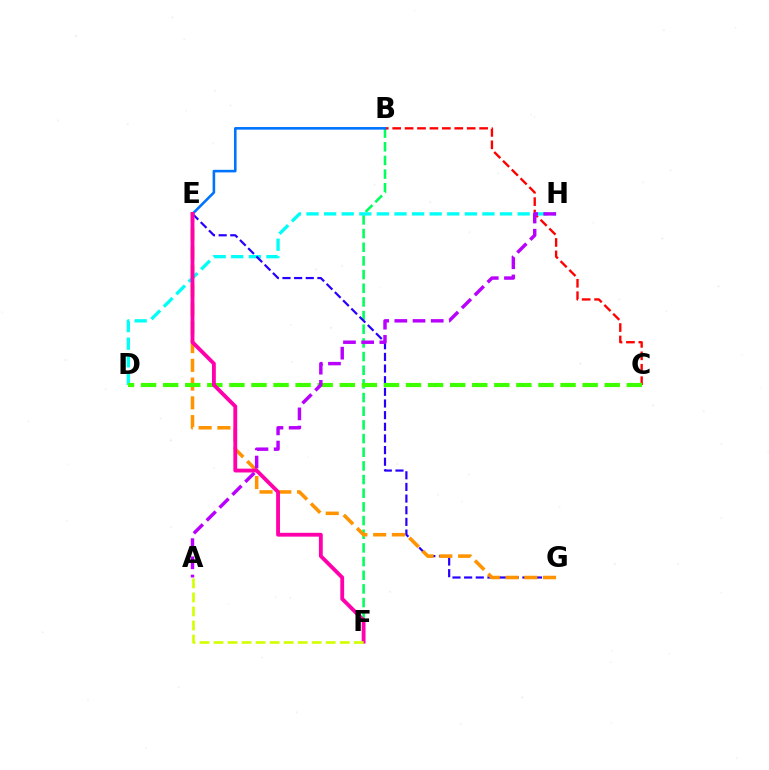{('B', 'F'): [{'color': '#00ff5c', 'line_style': 'dashed', 'thickness': 1.86}], ('B', 'C'): [{'color': '#ff0000', 'line_style': 'dashed', 'thickness': 1.69}], ('D', 'H'): [{'color': '#00fff6', 'line_style': 'dashed', 'thickness': 2.39}], ('E', 'G'): [{'color': '#2500ff', 'line_style': 'dashed', 'thickness': 1.58}, {'color': '#ff9400', 'line_style': 'dashed', 'thickness': 2.55}], ('C', 'D'): [{'color': '#3dff00', 'line_style': 'dashed', 'thickness': 3.0}], ('B', 'E'): [{'color': '#0074ff', 'line_style': 'solid', 'thickness': 1.87}], ('A', 'H'): [{'color': '#b900ff', 'line_style': 'dashed', 'thickness': 2.47}], ('E', 'F'): [{'color': '#ff00ac', 'line_style': 'solid', 'thickness': 2.76}], ('A', 'F'): [{'color': '#d1ff00', 'line_style': 'dashed', 'thickness': 1.91}]}